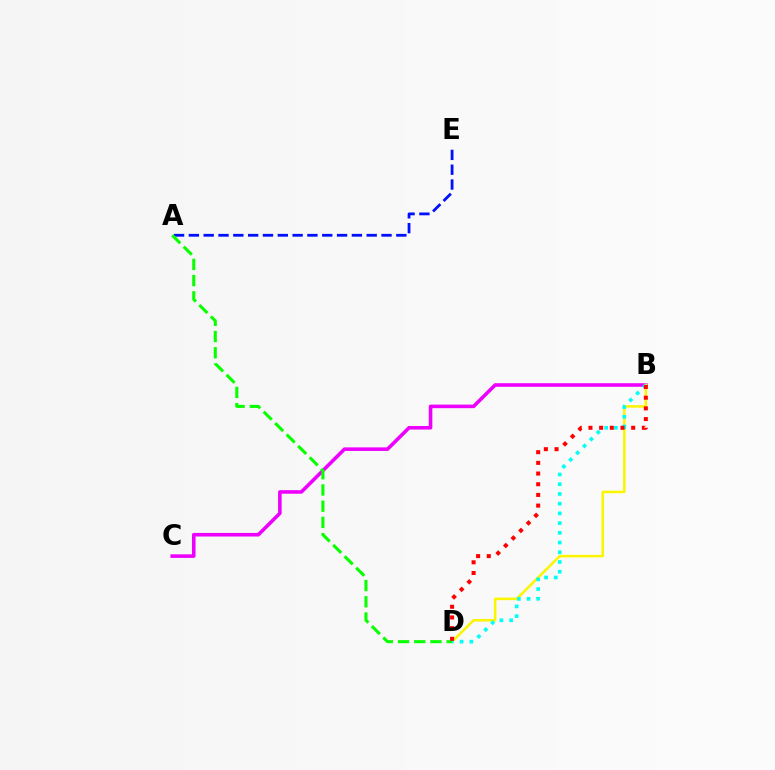{('A', 'E'): [{'color': '#0010ff', 'line_style': 'dashed', 'thickness': 2.01}], ('B', 'C'): [{'color': '#ee00ff', 'line_style': 'solid', 'thickness': 2.58}], ('B', 'D'): [{'color': '#fcf500', 'line_style': 'solid', 'thickness': 1.82}, {'color': '#00fff6', 'line_style': 'dotted', 'thickness': 2.64}, {'color': '#ff0000', 'line_style': 'dotted', 'thickness': 2.9}], ('A', 'D'): [{'color': '#08ff00', 'line_style': 'dashed', 'thickness': 2.2}]}